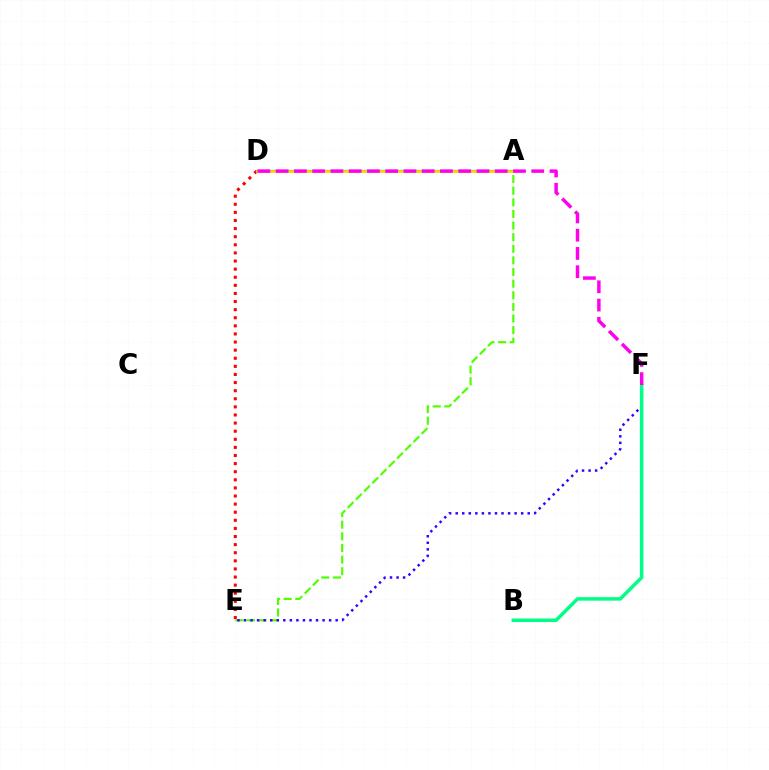{('A', 'E'): [{'color': '#4fff00', 'line_style': 'dashed', 'thickness': 1.58}], ('E', 'F'): [{'color': '#3700ff', 'line_style': 'dotted', 'thickness': 1.78}], ('A', 'D'): [{'color': '#009eff', 'line_style': 'solid', 'thickness': 1.63}, {'color': '#ffd500', 'line_style': 'solid', 'thickness': 1.96}], ('B', 'F'): [{'color': '#00ff86', 'line_style': 'solid', 'thickness': 2.53}], ('D', 'E'): [{'color': '#ff0000', 'line_style': 'dotted', 'thickness': 2.2}], ('D', 'F'): [{'color': '#ff00ed', 'line_style': 'dashed', 'thickness': 2.48}]}